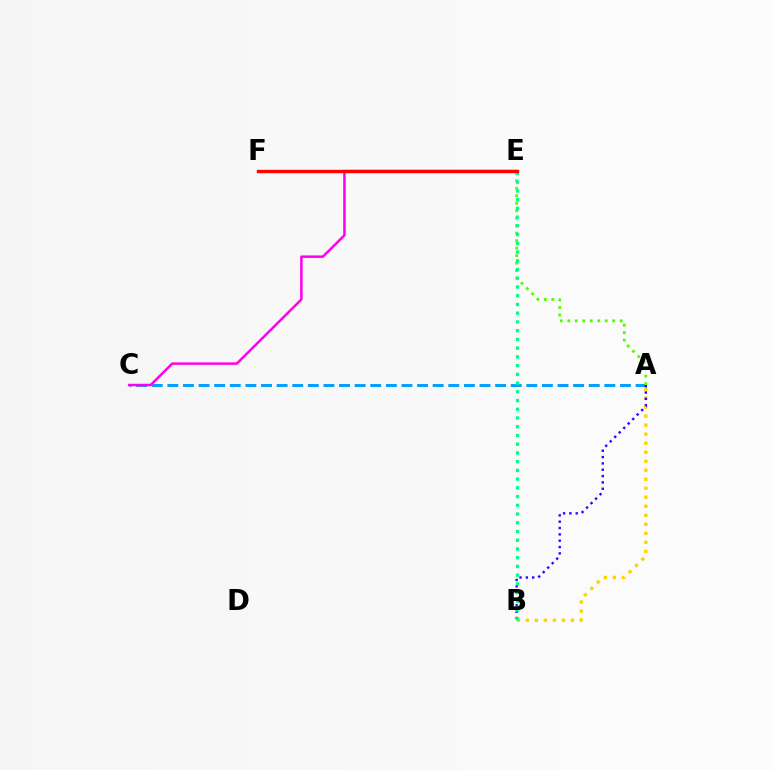{('A', 'C'): [{'color': '#009eff', 'line_style': 'dashed', 'thickness': 2.12}], ('A', 'E'): [{'color': '#4fff00', 'line_style': 'dotted', 'thickness': 2.03}], ('C', 'E'): [{'color': '#ff00ed', 'line_style': 'solid', 'thickness': 1.79}], ('A', 'B'): [{'color': '#ffd500', 'line_style': 'dotted', 'thickness': 2.45}, {'color': '#3700ff', 'line_style': 'dotted', 'thickness': 1.72}], ('B', 'E'): [{'color': '#00ff86', 'line_style': 'dotted', 'thickness': 2.37}], ('E', 'F'): [{'color': '#ff0000', 'line_style': 'solid', 'thickness': 2.44}]}